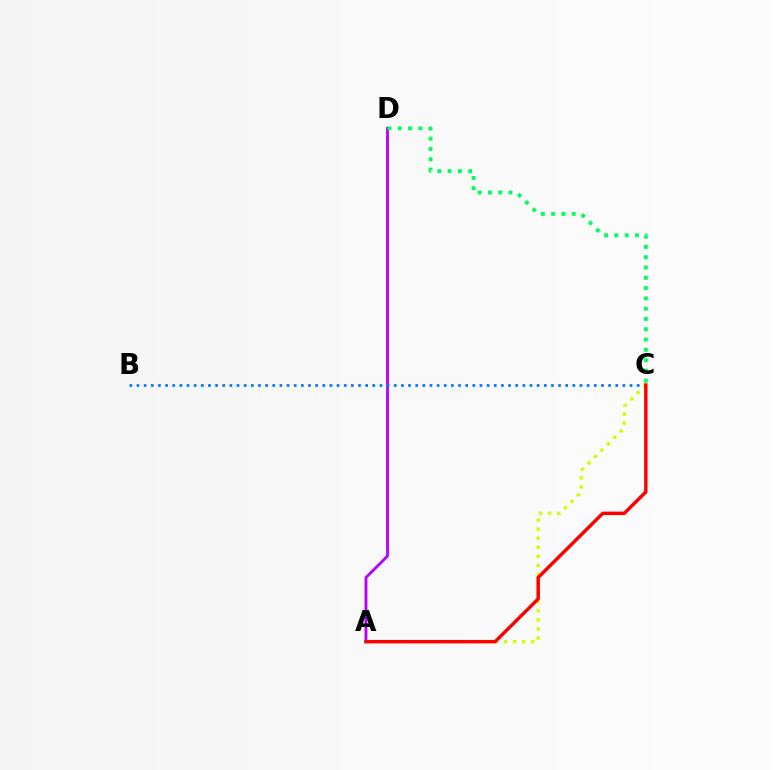{('A', 'D'): [{'color': '#b900ff', 'line_style': 'solid', 'thickness': 2.05}], ('B', 'C'): [{'color': '#0074ff', 'line_style': 'dotted', 'thickness': 1.94}], ('A', 'C'): [{'color': '#d1ff00', 'line_style': 'dotted', 'thickness': 2.47}, {'color': '#ff0000', 'line_style': 'solid', 'thickness': 2.47}], ('C', 'D'): [{'color': '#00ff5c', 'line_style': 'dotted', 'thickness': 2.8}]}